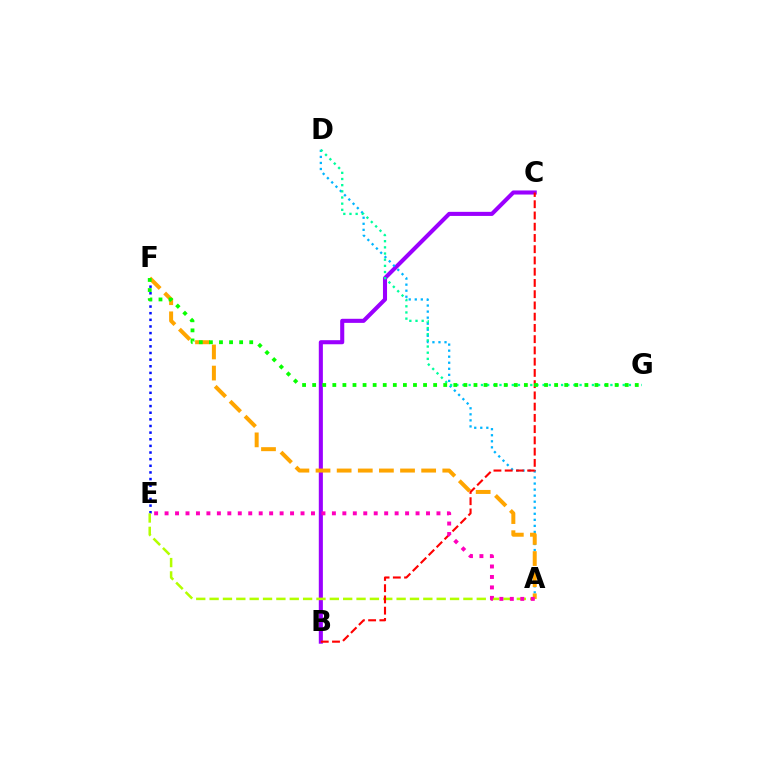{('B', 'C'): [{'color': '#9b00ff', 'line_style': 'solid', 'thickness': 2.94}, {'color': '#ff0000', 'line_style': 'dashed', 'thickness': 1.53}], ('A', 'D'): [{'color': '#00b5ff', 'line_style': 'dotted', 'thickness': 1.64}], ('E', 'F'): [{'color': '#0010ff', 'line_style': 'dotted', 'thickness': 1.8}], ('D', 'G'): [{'color': '#00ff9d', 'line_style': 'dotted', 'thickness': 1.67}], ('A', 'E'): [{'color': '#b3ff00', 'line_style': 'dashed', 'thickness': 1.81}, {'color': '#ff00bd', 'line_style': 'dotted', 'thickness': 2.84}], ('A', 'F'): [{'color': '#ffa500', 'line_style': 'dashed', 'thickness': 2.87}], ('F', 'G'): [{'color': '#08ff00', 'line_style': 'dotted', 'thickness': 2.74}]}